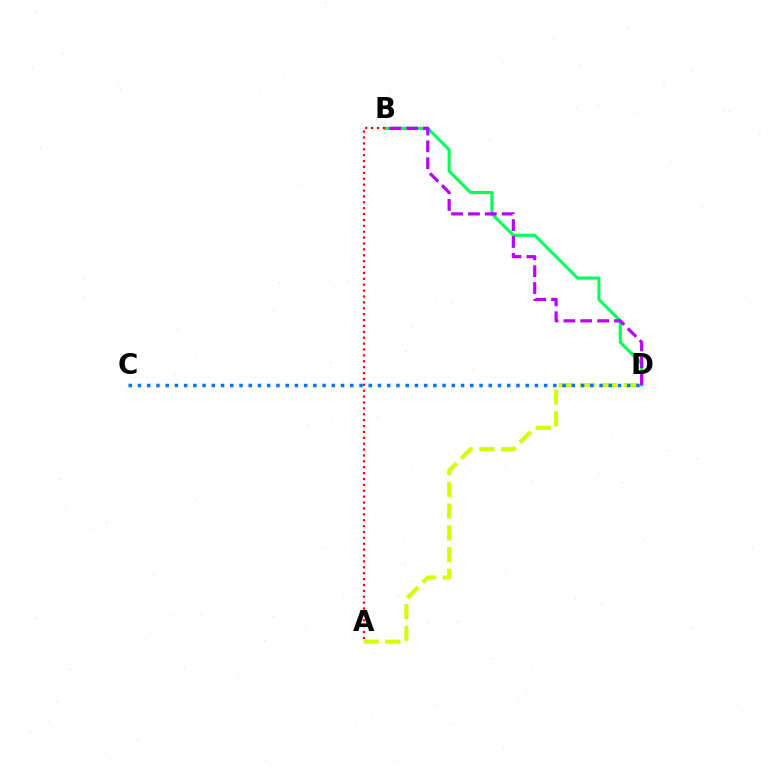{('B', 'D'): [{'color': '#00ff5c', 'line_style': 'solid', 'thickness': 2.25}, {'color': '#b900ff', 'line_style': 'dashed', 'thickness': 2.29}], ('A', 'B'): [{'color': '#ff0000', 'line_style': 'dotted', 'thickness': 1.6}], ('A', 'D'): [{'color': '#d1ff00', 'line_style': 'dashed', 'thickness': 2.96}], ('C', 'D'): [{'color': '#0074ff', 'line_style': 'dotted', 'thickness': 2.51}]}